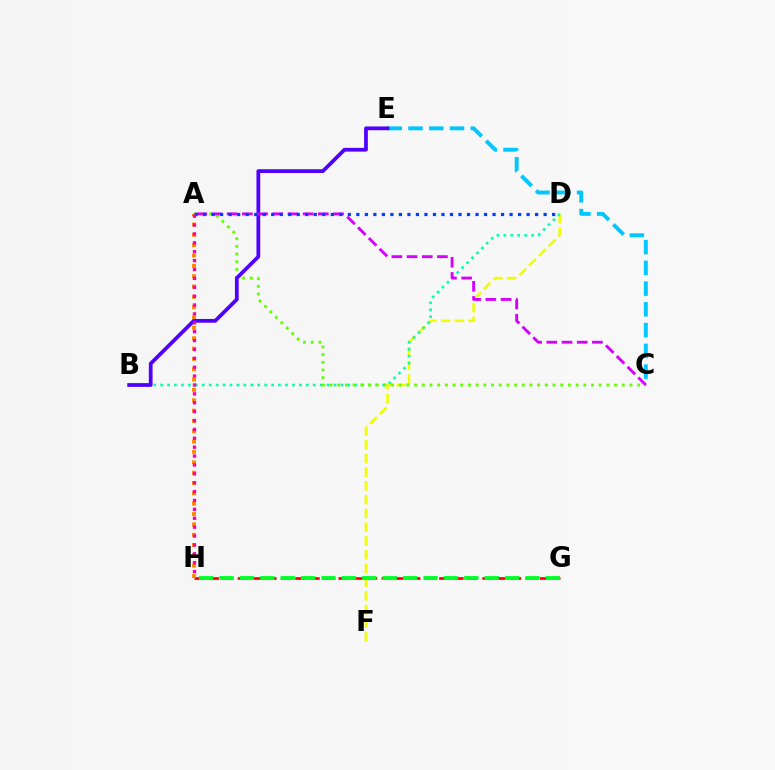{('G', 'H'): [{'color': '#ff0000', 'line_style': 'dashed', 'thickness': 1.96}, {'color': '#00ff27', 'line_style': 'dashed', 'thickness': 2.77}], ('D', 'F'): [{'color': '#eeff00', 'line_style': 'dashed', 'thickness': 1.87}], ('B', 'D'): [{'color': '#00ffaf', 'line_style': 'dotted', 'thickness': 1.88}], ('A', 'C'): [{'color': '#66ff00', 'line_style': 'dotted', 'thickness': 2.09}, {'color': '#d600ff', 'line_style': 'dashed', 'thickness': 2.06}], ('C', 'E'): [{'color': '#00c7ff', 'line_style': 'dashed', 'thickness': 2.82}], ('A', 'H'): [{'color': '#ff8800', 'line_style': 'dotted', 'thickness': 2.81}, {'color': '#ff00a0', 'line_style': 'dotted', 'thickness': 2.41}], ('B', 'E'): [{'color': '#4f00ff', 'line_style': 'solid', 'thickness': 2.7}], ('A', 'D'): [{'color': '#003fff', 'line_style': 'dotted', 'thickness': 2.31}]}